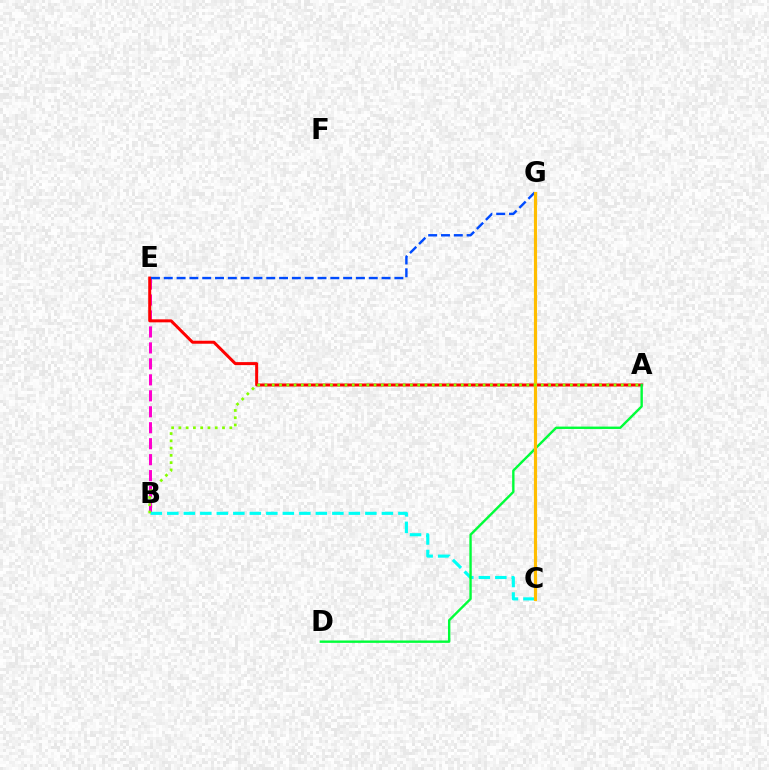{('B', 'E'): [{'color': '#ff00cf', 'line_style': 'dashed', 'thickness': 2.17}], ('C', 'G'): [{'color': '#7200ff', 'line_style': 'dashed', 'thickness': 1.93}, {'color': '#ffbd00', 'line_style': 'solid', 'thickness': 2.27}], ('A', 'E'): [{'color': '#ff0000', 'line_style': 'solid', 'thickness': 2.16}], ('E', 'G'): [{'color': '#004bff', 'line_style': 'dashed', 'thickness': 1.74}], ('B', 'C'): [{'color': '#00fff6', 'line_style': 'dashed', 'thickness': 2.24}], ('A', 'D'): [{'color': '#00ff39', 'line_style': 'solid', 'thickness': 1.72}], ('A', 'B'): [{'color': '#84ff00', 'line_style': 'dotted', 'thickness': 1.98}]}